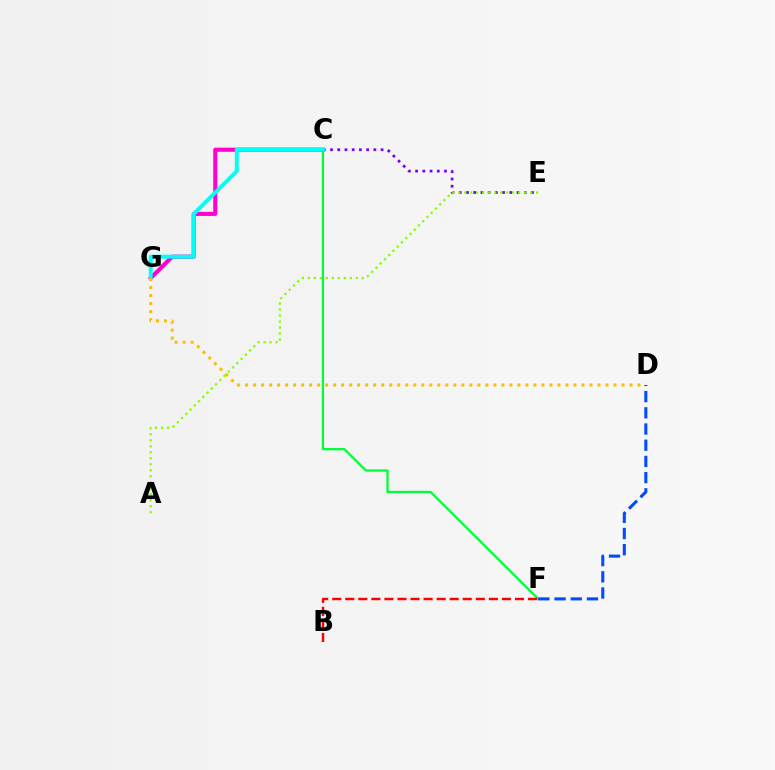{('C', 'F'): [{'color': '#00ff39', 'line_style': 'solid', 'thickness': 1.64}], ('C', 'G'): [{'color': '#ff00cf', 'line_style': 'solid', 'thickness': 2.96}, {'color': '#00fff6', 'line_style': 'solid', 'thickness': 2.83}], ('C', 'E'): [{'color': '#7200ff', 'line_style': 'dotted', 'thickness': 1.96}], ('B', 'F'): [{'color': '#ff0000', 'line_style': 'dashed', 'thickness': 1.77}], ('D', 'G'): [{'color': '#ffbd00', 'line_style': 'dotted', 'thickness': 2.18}], ('A', 'E'): [{'color': '#84ff00', 'line_style': 'dotted', 'thickness': 1.63}], ('D', 'F'): [{'color': '#004bff', 'line_style': 'dashed', 'thickness': 2.2}]}